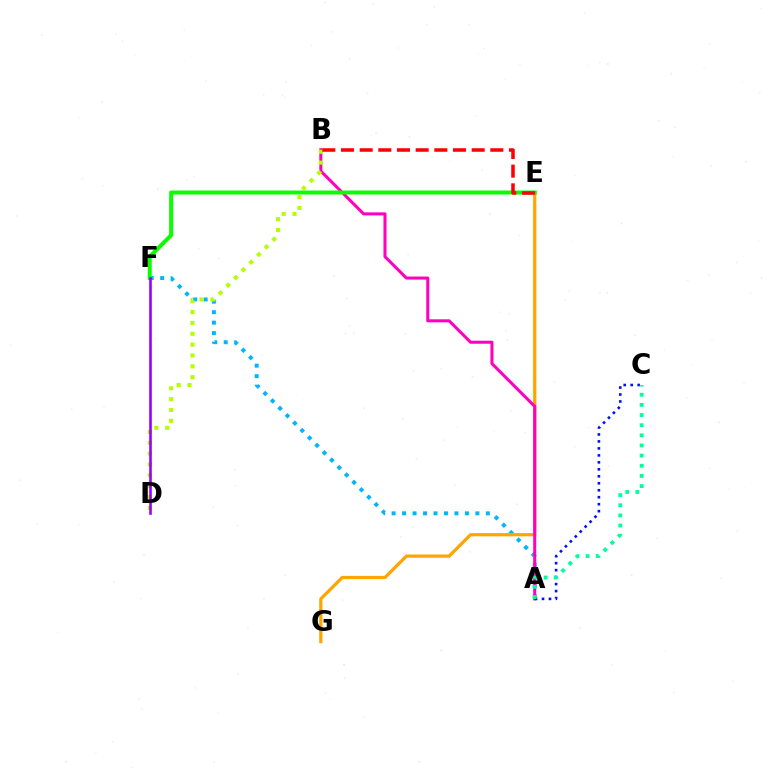{('A', 'F'): [{'color': '#00b5ff', 'line_style': 'dotted', 'thickness': 2.84}], ('E', 'G'): [{'color': '#ffa500', 'line_style': 'solid', 'thickness': 2.33}], ('A', 'B'): [{'color': '#ff00bd', 'line_style': 'solid', 'thickness': 2.19}], ('E', 'F'): [{'color': '#08ff00', 'line_style': 'solid', 'thickness': 2.86}], ('A', 'C'): [{'color': '#0010ff', 'line_style': 'dotted', 'thickness': 1.89}, {'color': '#00ff9d', 'line_style': 'dotted', 'thickness': 2.76}], ('B', 'D'): [{'color': '#b3ff00', 'line_style': 'dotted', 'thickness': 2.95}], ('B', 'E'): [{'color': '#ff0000', 'line_style': 'dashed', 'thickness': 2.54}], ('D', 'F'): [{'color': '#9b00ff', 'line_style': 'solid', 'thickness': 1.88}]}